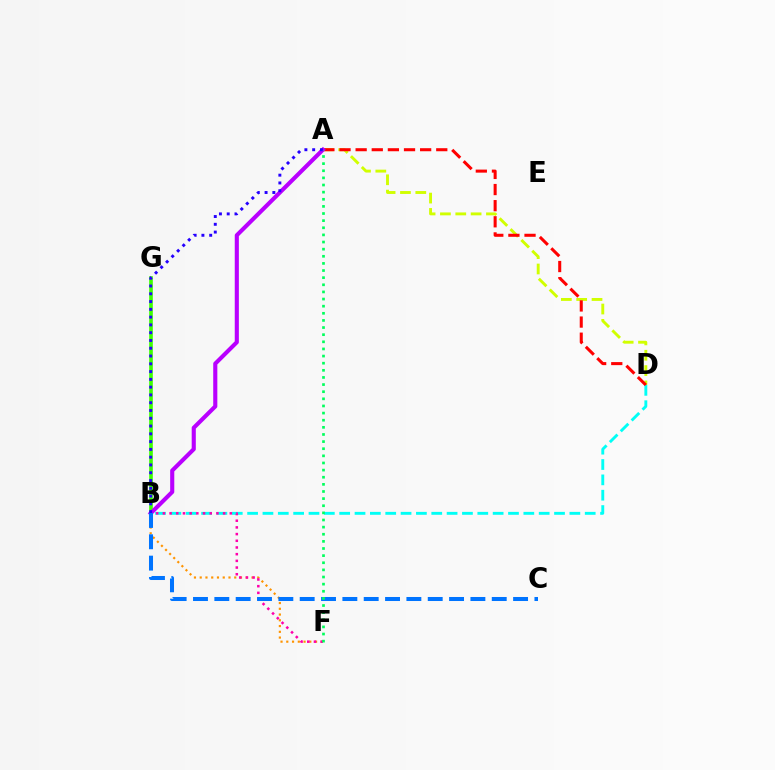{('B', 'D'): [{'color': '#00fff6', 'line_style': 'dashed', 'thickness': 2.08}], ('A', 'D'): [{'color': '#d1ff00', 'line_style': 'dashed', 'thickness': 2.08}, {'color': '#ff0000', 'line_style': 'dashed', 'thickness': 2.19}], ('B', 'F'): [{'color': '#ff9400', 'line_style': 'dotted', 'thickness': 1.56}, {'color': '#ff00ac', 'line_style': 'dotted', 'thickness': 1.82}], ('B', 'G'): [{'color': '#3dff00', 'line_style': 'solid', 'thickness': 2.62}], ('A', 'B'): [{'color': '#b900ff', 'line_style': 'solid', 'thickness': 2.96}, {'color': '#2500ff', 'line_style': 'dotted', 'thickness': 2.11}], ('B', 'C'): [{'color': '#0074ff', 'line_style': 'dashed', 'thickness': 2.9}], ('A', 'F'): [{'color': '#00ff5c', 'line_style': 'dotted', 'thickness': 1.94}]}